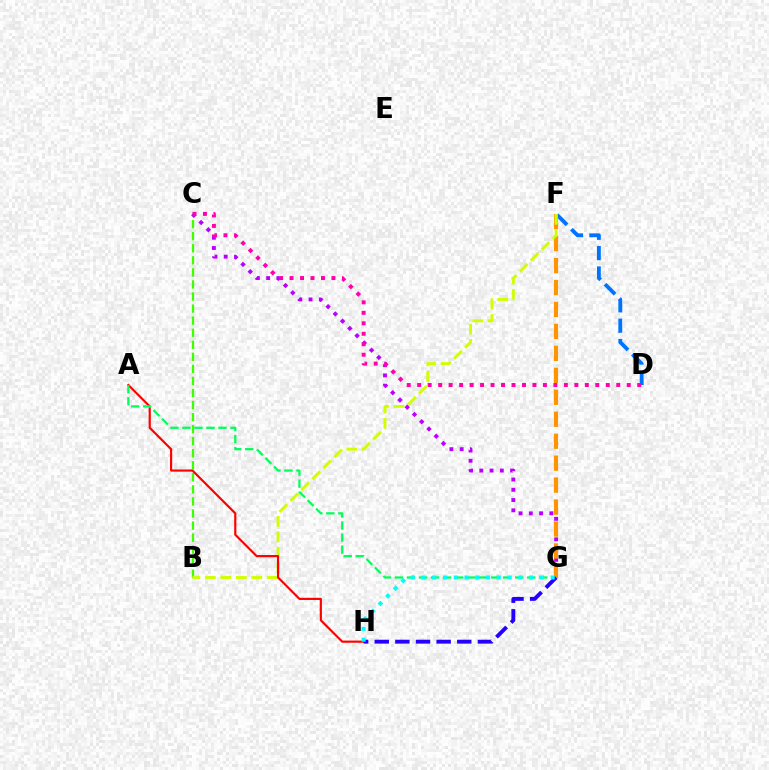{('D', 'F'): [{'color': '#0074ff', 'line_style': 'dashed', 'thickness': 2.77}], ('B', 'C'): [{'color': '#3dff00', 'line_style': 'dashed', 'thickness': 1.64}], ('C', 'G'): [{'color': '#b900ff', 'line_style': 'dotted', 'thickness': 2.79}], ('F', 'G'): [{'color': '#ff9400', 'line_style': 'dashed', 'thickness': 2.98}], ('C', 'D'): [{'color': '#ff00ac', 'line_style': 'dotted', 'thickness': 2.85}], ('B', 'F'): [{'color': '#d1ff00', 'line_style': 'dashed', 'thickness': 2.1}], ('A', 'H'): [{'color': '#ff0000', 'line_style': 'solid', 'thickness': 1.56}], ('A', 'G'): [{'color': '#00ff5c', 'line_style': 'dashed', 'thickness': 1.63}], ('G', 'H'): [{'color': '#2500ff', 'line_style': 'dashed', 'thickness': 2.8}, {'color': '#00fff6', 'line_style': 'dotted', 'thickness': 2.93}]}